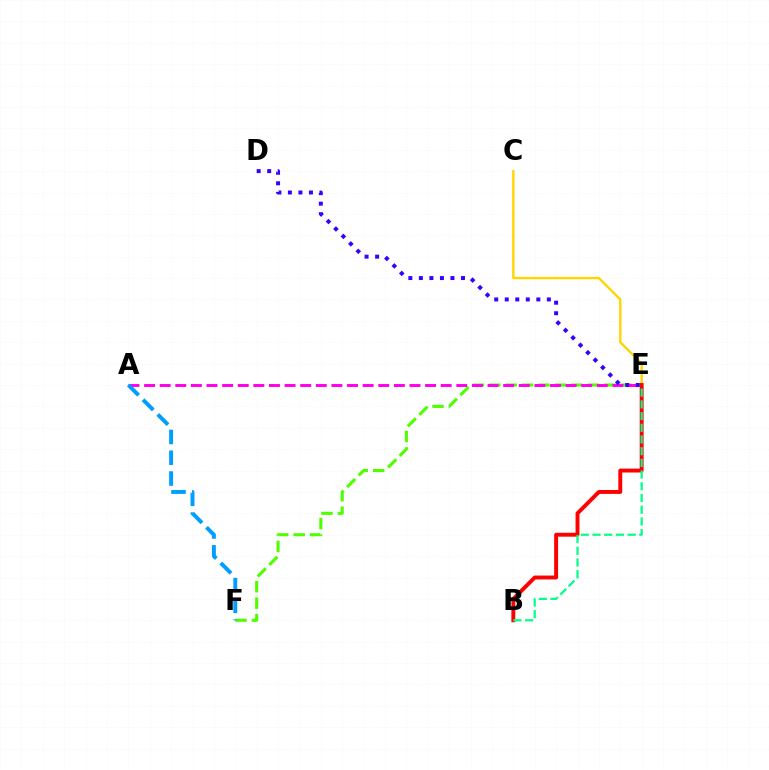{('E', 'F'): [{'color': '#4fff00', 'line_style': 'dashed', 'thickness': 2.23}], ('A', 'E'): [{'color': '#ff00ed', 'line_style': 'dashed', 'thickness': 2.12}], ('C', 'E'): [{'color': '#ffd500', 'line_style': 'solid', 'thickness': 1.7}], ('A', 'F'): [{'color': '#009eff', 'line_style': 'dashed', 'thickness': 2.83}], ('B', 'E'): [{'color': '#ff0000', 'line_style': 'solid', 'thickness': 2.82}, {'color': '#00ff86', 'line_style': 'dashed', 'thickness': 1.59}], ('D', 'E'): [{'color': '#3700ff', 'line_style': 'dotted', 'thickness': 2.86}]}